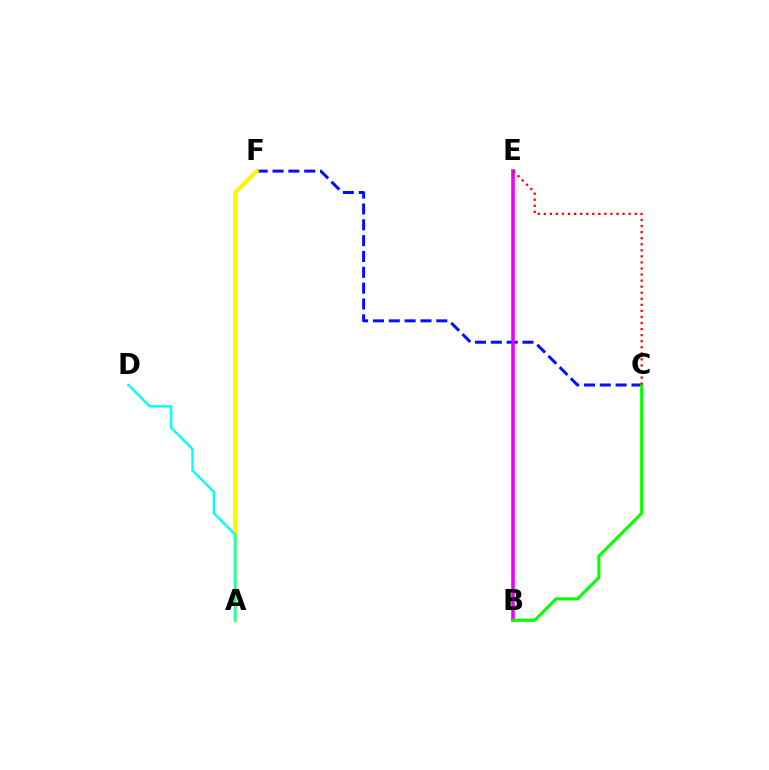{('C', 'F'): [{'color': '#0010ff', 'line_style': 'dashed', 'thickness': 2.15}], ('B', 'E'): [{'color': '#ee00ff', 'line_style': 'solid', 'thickness': 2.6}], ('B', 'C'): [{'color': '#08ff00', 'line_style': 'solid', 'thickness': 2.24}], ('A', 'F'): [{'color': '#fcf500', 'line_style': 'solid', 'thickness': 2.89}], ('C', 'E'): [{'color': '#ff0000', 'line_style': 'dotted', 'thickness': 1.65}], ('A', 'D'): [{'color': '#00fff6', 'line_style': 'solid', 'thickness': 1.73}]}